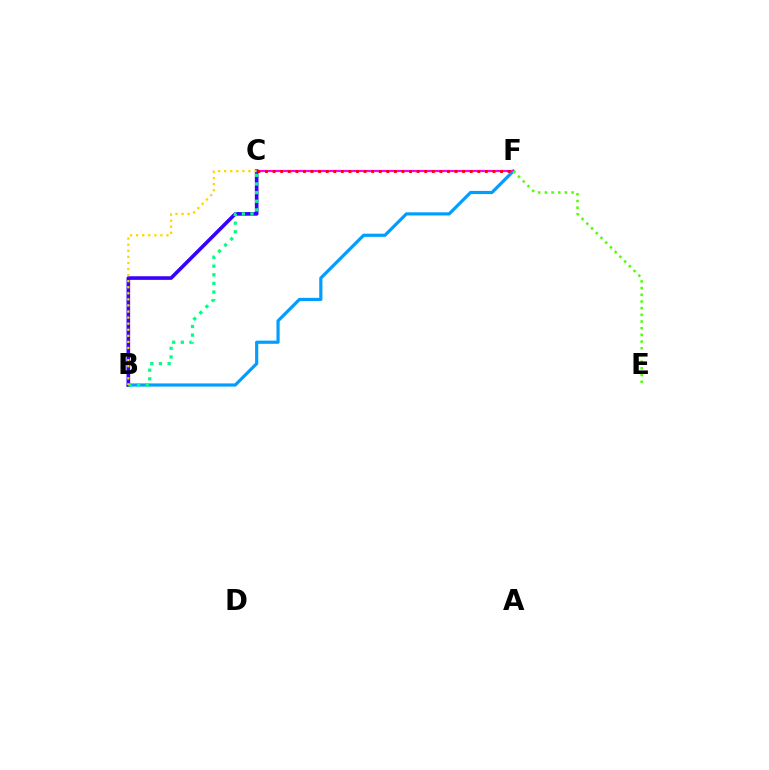{('B', 'F'): [{'color': '#009eff', 'line_style': 'solid', 'thickness': 2.29}], ('C', 'F'): [{'color': '#ff00ed', 'line_style': 'solid', 'thickness': 1.56}, {'color': '#ff0000', 'line_style': 'dotted', 'thickness': 2.06}], ('B', 'C'): [{'color': '#3700ff', 'line_style': 'solid', 'thickness': 2.6}, {'color': '#00ff86', 'line_style': 'dotted', 'thickness': 2.35}, {'color': '#ffd500', 'line_style': 'dotted', 'thickness': 1.65}], ('E', 'F'): [{'color': '#4fff00', 'line_style': 'dotted', 'thickness': 1.82}]}